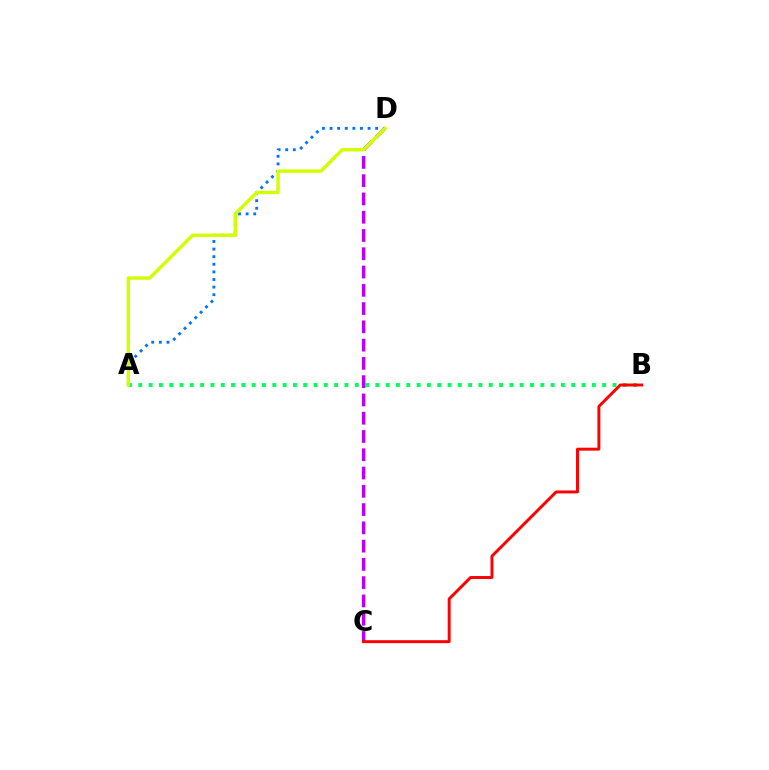{('C', 'D'): [{'color': '#b900ff', 'line_style': 'dashed', 'thickness': 2.48}], ('A', 'D'): [{'color': '#0074ff', 'line_style': 'dotted', 'thickness': 2.07}, {'color': '#d1ff00', 'line_style': 'solid', 'thickness': 2.46}], ('A', 'B'): [{'color': '#00ff5c', 'line_style': 'dotted', 'thickness': 2.8}], ('B', 'C'): [{'color': '#ff0000', 'line_style': 'solid', 'thickness': 2.12}]}